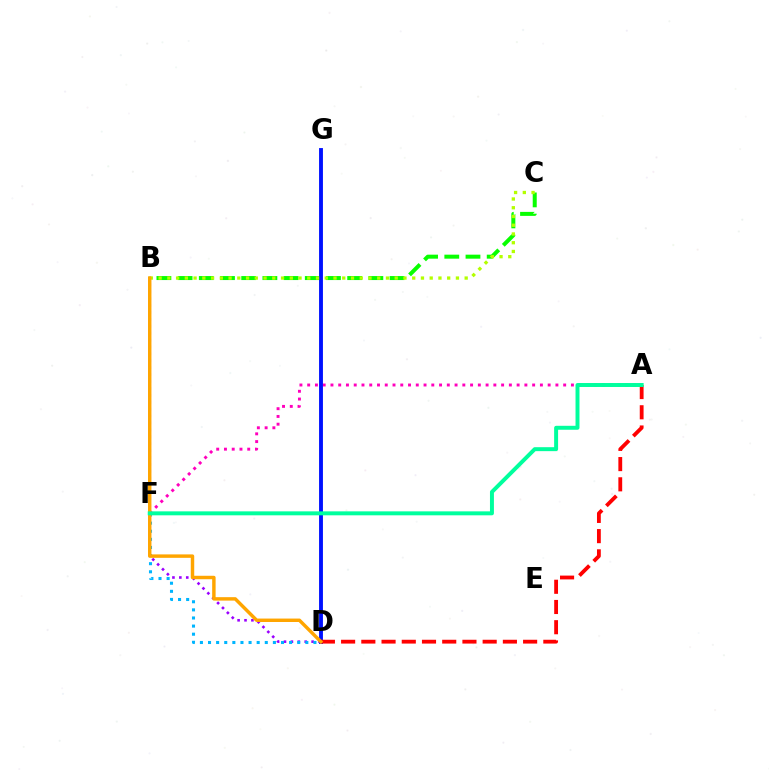{('A', 'F'): [{'color': '#ff00bd', 'line_style': 'dotted', 'thickness': 2.11}, {'color': '#00ff9d', 'line_style': 'solid', 'thickness': 2.85}], ('B', 'D'): [{'color': '#9b00ff', 'line_style': 'dotted', 'thickness': 1.88}, {'color': '#ffa500', 'line_style': 'solid', 'thickness': 2.48}], ('B', 'C'): [{'color': '#08ff00', 'line_style': 'dashed', 'thickness': 2.88}, {'color': '#b3ff00', 'line_style': 'dotted', 'thickness': 2.38}], ('D', 'F'): [{'color': '#00b5ff', 'line_style': 'dotted', 'thickness': 2.2}], ('D', 'G'): [{'color': '#0010ff', 'line_style': 'solid', 'thickness': 2.79}], ('A', 'D'): [{'color': '#ff0000', 'line_style': 'dashed', 'thickness': 2.75}]}